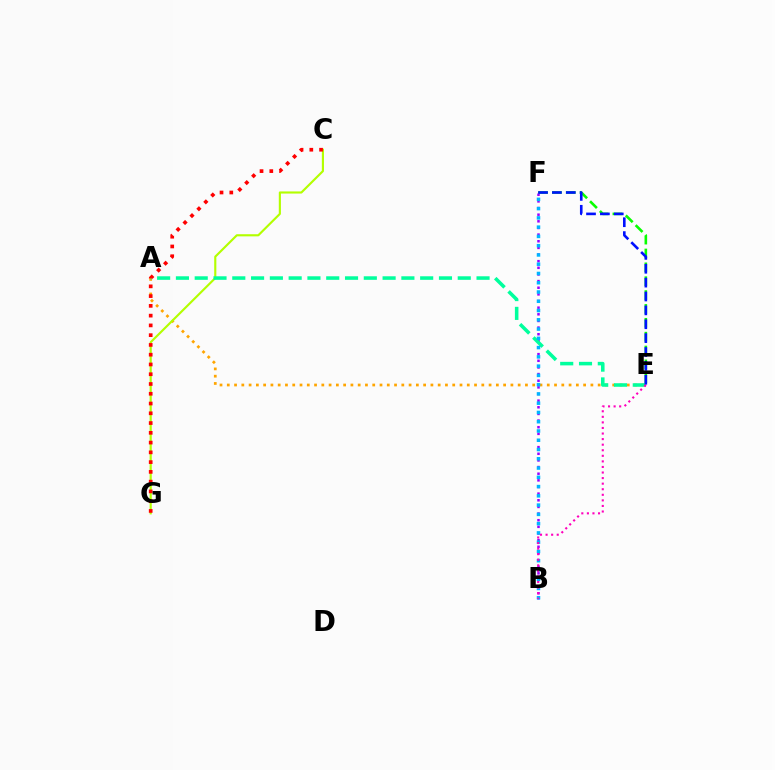{('E', 'F'): [{'color': '#08ff00', 'line_style': 'dashed', 'thickness': 1.88}, {'color': '#0010ff', 'line_style': 'dashed', 'thickness': 1.88}], ('A', 'E'): [{'color': '#ffa500', 'line_style': 'dotted', 'thickness': 1.98}, {'color': '#00ff9d', 'line_style': 'dashed', 'thickness': 2.55}], ('C', 'G'): [{'color': '#b3ff00', 'line_style': 'solid', 'thickness': 1.54}, {'color': '#ff0000', 'line_style': 'dotted', 'thickness': 2.65}], ('B', 'F'): [{'color': '#9b00ff', 'line_style': 'dotted', 'thickness': 1.8}, {'color': '#00b5ff', 'line_style': 'dotted', 'thickness': 2.52}], ('B', 'E'): [{'color': '#ff00bd', 'line_style': 'dotted', 'thickness': 1.51}]}